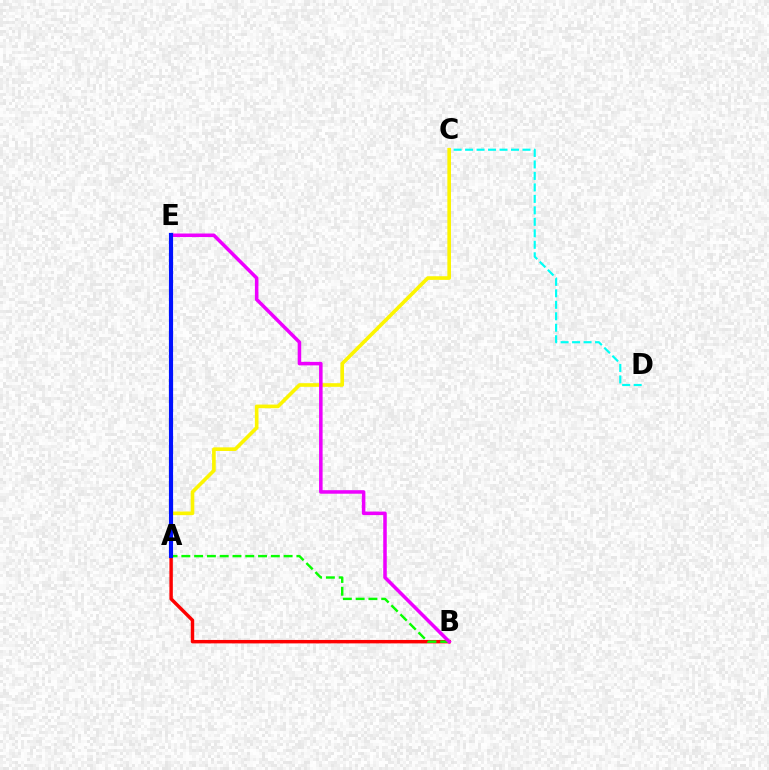{('A', 'B'): [{'color': '#ff0000', 'line_style': 'solid', 'thickness': 2.48}, {'color': '#08ff00', 'line_style': 'dashed', 'thickness': 1.74}], ('C', 'D'): [{'color': '#00fff6', 'line_style': 'dashed', 'thickness': 1.56}], ('A', 'C'): [{'color': '#fcf500', 'line_style': 'solid', 'thickness': 2.62}], ('B', 'E'): [{'color': '#ee00ff', 'line_style': 'solid', 'thickness': 2.54}], ('A', 'E'): [{'color': '#0010ff', 'line_style': 'solid', 'thickness': 2.99}]}